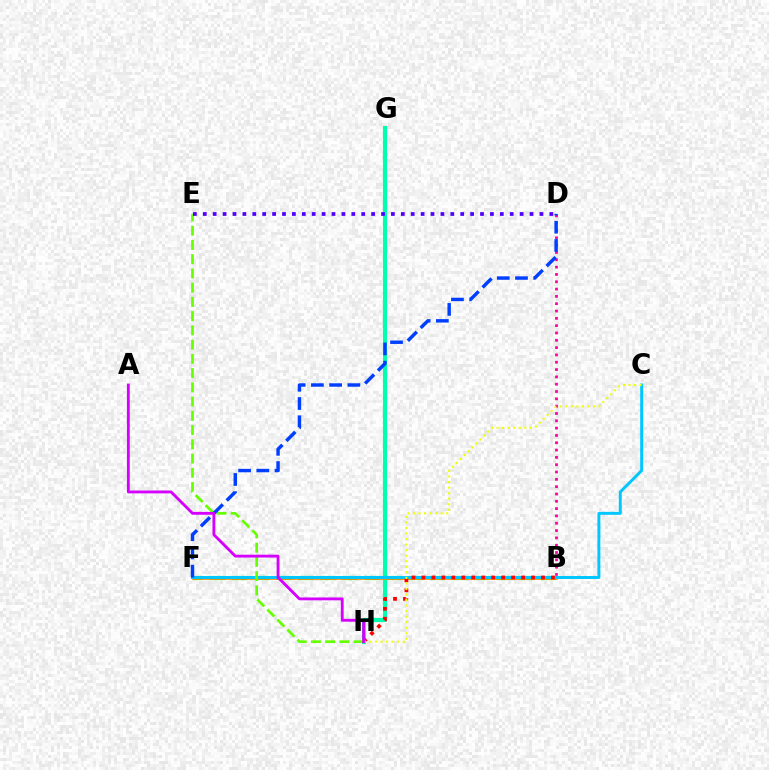{('G', 'H'): [{'color': '#00ffaf', 'line_style': 'solid', 'thickness': 2.96}], ('B', 'F'): [{'color': '#00ff27', 'line_style': 'dashed', 'thickness': 2.99}, {'color': '#ff8800', 'line_style': 'solid', 'thickness': 1.93}], ('C', 'F'): [{'color': '#00c7ff', 'line_style': 'solid', 'thickness': 2.13}], ('B', 'H'): [{'color': '#ff0000', 'line_style': 'dotted', 'thickness': 2.71}], ('B', 'D'): [{'color': '#ff00a0', 'line_style': 'dotted', 'thickness': 1.99}], ('C', 'H'): [{'color': '#eeff00', 'line_style': 'dotted', 'thickness': 1.51}], ('E', 'H'): [{'color': '#66ff00', 'line_style': 'dashed', 'thickness': 1.93}], ('D', 'F'): [{'color': '#003fff', 'line_style': 'dashed', 'thickness': 2.48}], ('A', 'H'): [{'color': '#d600ff', 'line_style': 'solid', 'thickness': 2.05}], ('D', 'E'): [{'color': '#4f00ff', 'line_style': 'dotted', 'thickness': 2.69}]}